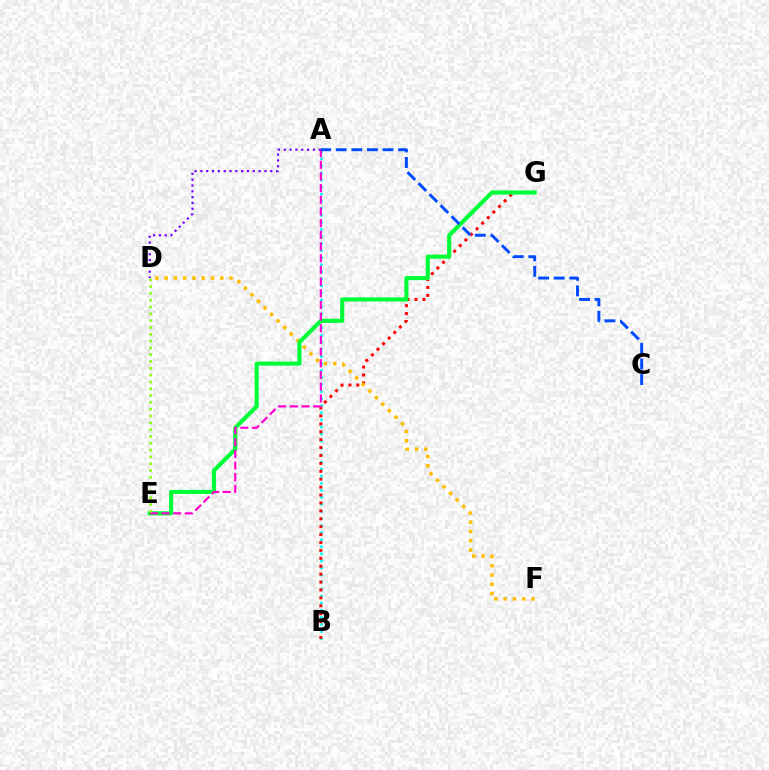{('A', 'B'): [{'color': '#00fff6', 'line_style': 'dotted', 'thickness': 1.92}], ('A', 'D'): [{'color': '#7200ff', 'line_style': 'dotted', 'thickness': 1.58}], ('B', 'G'): [{'color': '#ff0000', 'line_style': 'dotted', 'thickness': 2.15}], ('D', 'F'): [{'color': '#ffbd00', 'line_style': 'dotted', 'thickness': 2.52}], ('E', 'G'): [{'color': '#00ff39', 'line_style': 'solid', 'thickness': 2.97}], ('A', 'E'): [{'color': '#ff00cf', 'line_style': 'dashed', 'thickness': 1.59}], ('D', 'E'): [{'color': '#84ff00', 'line_style': 'dotted', 'thickness': 1.85}], ('A', 'C'): [{'color': '#004bff', 'line_style': 'dashed', 'thickness': 2.12}]}